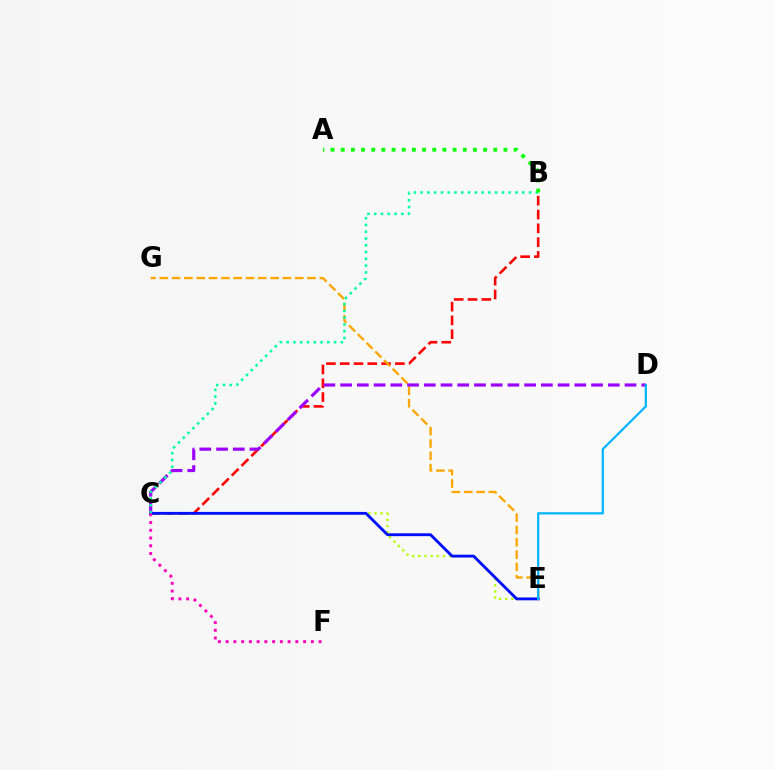{('B', 'C'): [{'color': '#ff0000', 'line_style': 'dashed', 'thickness': 1.87}, {'color': '#00ff9d', 'line_style': 'dotted', 'thickness': 1.84}], ('E', 'G'): [{'color': '#ffa500', 'line_style': 'dashed', 'thickness': 1.67}], ('C', 'D'): [{'color': '#9b00ff', 'line_style': 'dashed', 'thickness': 2.27}], ('C', 'E'): [{'color': '#b3ff00', 'line_style': 'dotted', 'thickness': 1.67}, {'color': '#0010ff', 'line_style': 'solid', 'thickness': 2.05}], ('C', 'F'): [{'color': '#ff00bd', 'line_style': 'dotted', 'thickness': 2.1}], ('D', 'E'): [{'color': '#00b5ff', 'line_style': 'solid', 'thickness': 1.6}], ('A', 'B'): [{'color': '#08ff00', 'line_style': 'dotted', 'thickness': 2.76}]}